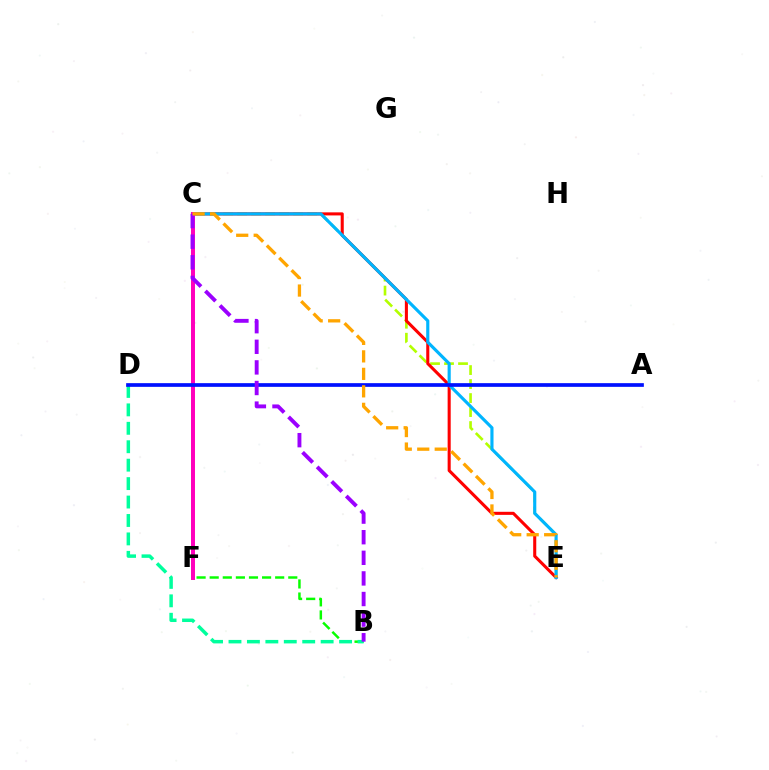{('B', 'F'): [{'color': '#08ff00', 'line_style': 'dashed', 'thickness': 1.78}], ('C', 'E'): [{'color': '#b3ff00', 'line_style': 'dashed', 'thickness': 1.9}, {'color': '#ff0000', 'line_style': 'solid', 'thickness': 2.21}, {'color': '#00b5ff', 'line_style': 'solid', 'thickness': 2.26}, {'color': '#ffa500', 'line_style': 'dashed', 'thickness': 2.38}], ('C', 'F'): [{'color': '#ff00bd', 'line_style': 'solid', 'thickness': 2.86}], ('B', 'D'): [{'color': '#00ff9d', 'line_style': 'dashed', 'thickness': 2.5}], ('A', 'D'): [{'color': '#0010ff', 'line_style': 'solid', 'thickness': 2.66}], ('B', 'C'): [{'color': '#9b00ff', 'line_style': 'dashed', 'thickness': 2.8}]}